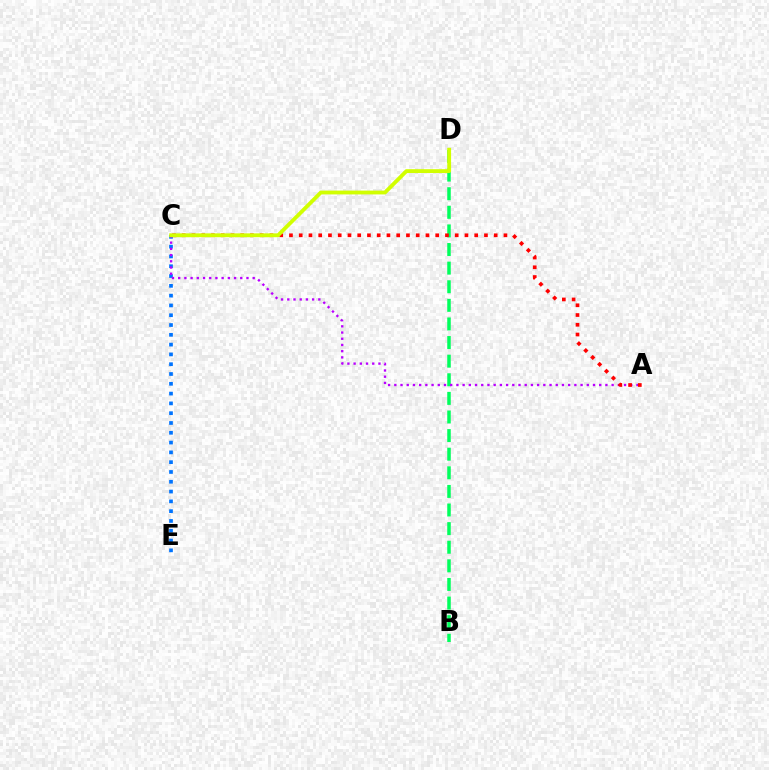{('C', 'E'): [{'color': '#0074ff', 'line_style': 'dotted', 'thickness': 2.66}], ('B', 'D'): [{'color': '#00ff5c', 'line_style': 'dashed', 'thickness': 2.53}], ('A', 'C'): [{'color': '#b900ff', 'line_style': 'dotted', 'thickness': 1.69}, {'color': '#ff0000', 'line_style': 'dotted', 'thickness': 2.65}], ('C', 'D'): [{'color': '#d1ff00', 'line_style': 'solid', 'thickness': 2.76}]}